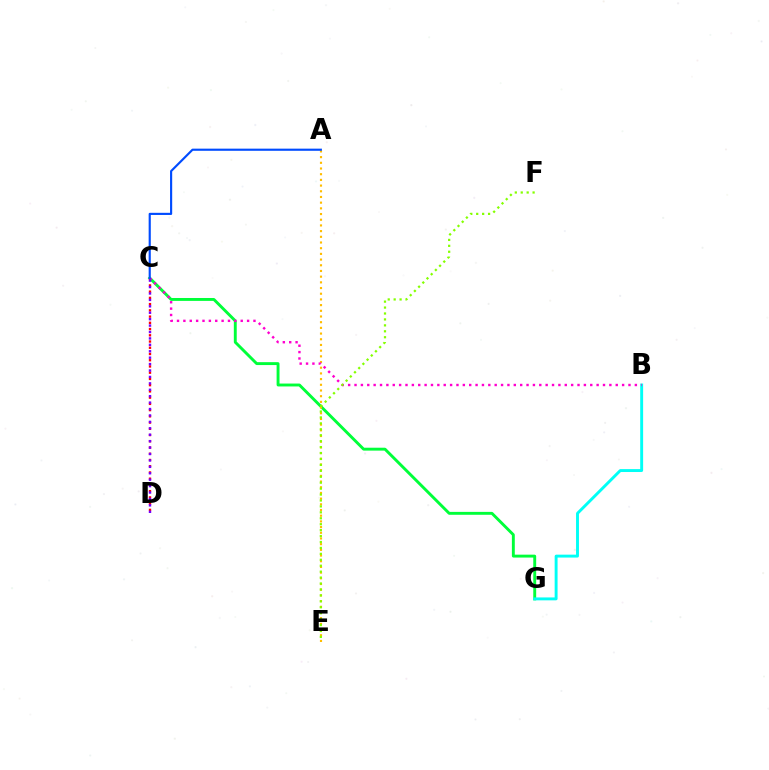{('C', 'G'): [{'color': '#00ff39', 'line_style': 'solid', 'thickness': 2.09}], ('C', 'D'): [{'color': '#ff0000', 'line_style': 'dotted', 'thickness': 1.69}, {'color': '#7200ff', 'line_style': 'dotted', 'thickness': 1.74}], ('A', 'E'): [{'color': '#ffbd00', 'line_style': 'dotted', 'thickness': 1.55}], ('B', 'G'): [{'color': '#00fff6', 'line_style': 'solid', 'thickness': 2.09}], ('B', 'C'): [{'color': '#ff00cf', 'line_style': 'dotted', 'thickness': 1.73}], ('A', 'C'): [{'color': '#004bff', 'line_style': 'solid', 'thickness': 1.55}], ('E', 'F'): [{'color': '#84ff00', 'line_style': 'dotted', 'thickness': 1.61}]}